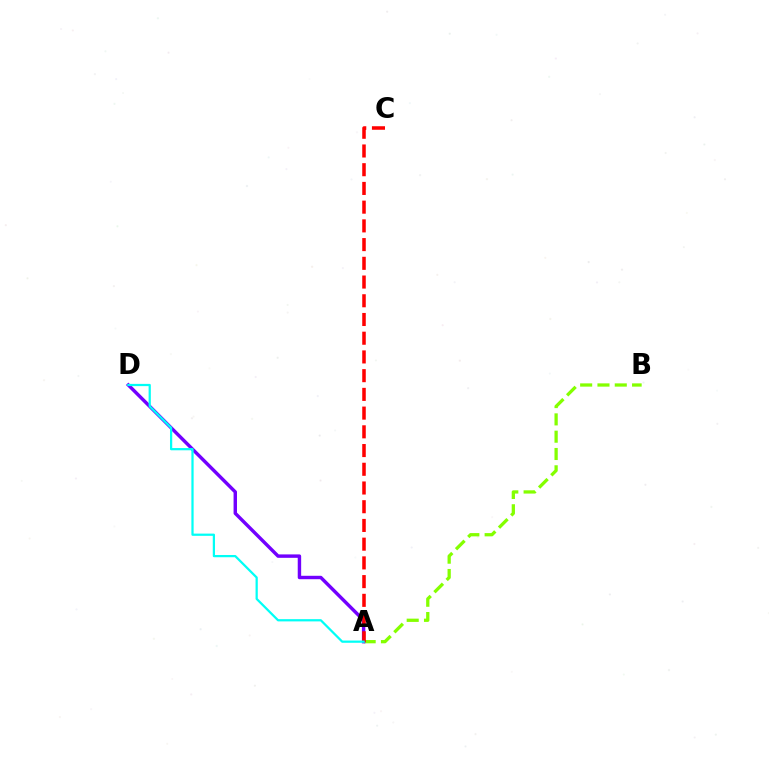{('A', 'B'): [{'color': '#84ff00', 'line_style': 'dashed', 'thickness': 2.35}], ('A', 'D'): [{'color': '#7200ff', 'line_style': 'solid', 'thickness': 2.47}, {'color': '#00fff6', 'line_style': 'solid', 'thickness': 1.61}], ('A', 'C'): [{'color': '#ff0000', 'line_style': 'dashed', 'thickness': 2.54}]}